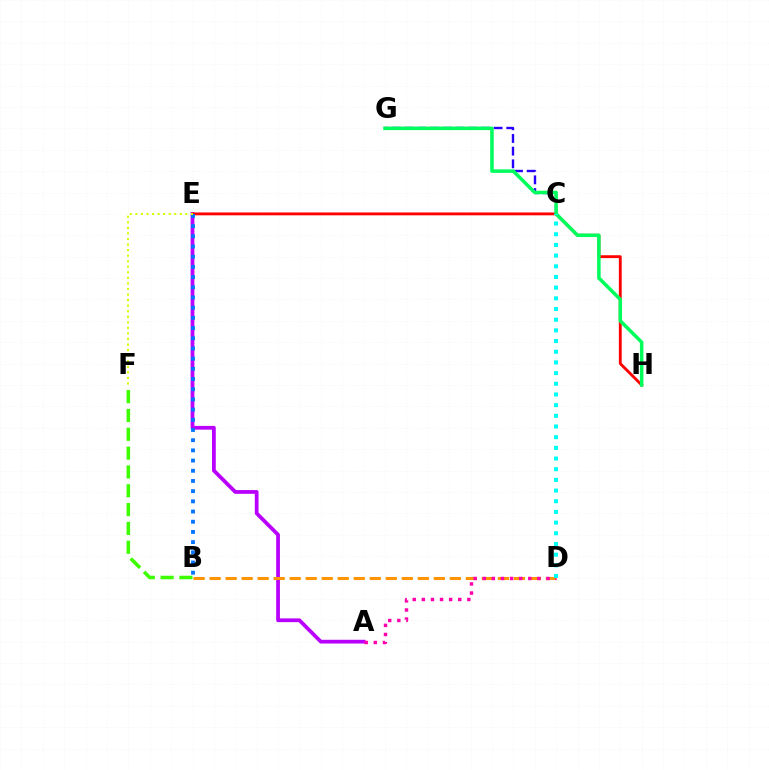{('C', 'G'): [{'color': '#2500ff', 'line_style': 'dashed', 'thickness': 1.72}], ('A', 'E'): [{'color': '#b900ff', 'line_style': 'solid', 'thickness': 2.7}], ('E', 'H'): [{'color': '#ff0000', 'line_style': 'solid', 'thickness': 2.05}], ('B', 'D'): [{'color': '#ff9400', 'line_style': 'dashed', 'thickness': 2.18}], ('A', 'D'): [{'color': '#ff00ac', 'line_style': 'dotted', 'thickness': 2.47}], ('G', 'H'): [{'color': '#00ff5c', 'line_style': 'solid', 'thickness': 2.54}], ('C', 'D'): [{'color': '#00fff6', 'line_style': 'dotted', 'thickness': 2.9}], ('B', 'F'): [{'color': '#3dff00', 'line_style': 'dashed', 'thickness': 2.56}], ('B', 'E'): [{'color': '#0074ff', 'line_style': 'dotted', 'thickness': 2.77}], ('E', 'F'): [{'color': '#d1ff00', 'line_style': 'dotted', 'thickness': 1.51}]}